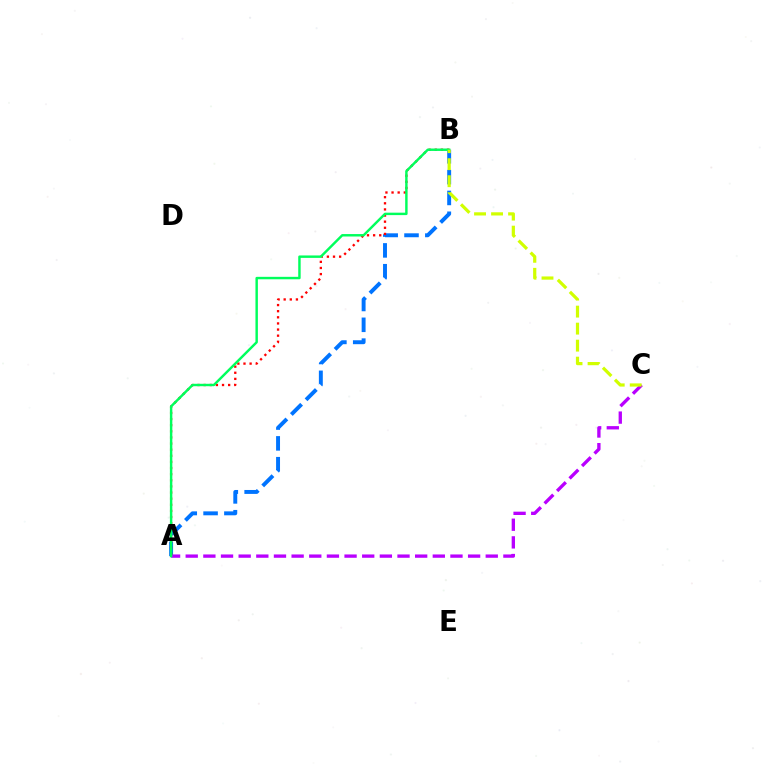{('A', 'B'): [{'color': '#0074ff', 'line_style': 'dashed', 'thickness': 2.83}, {'color': '#ff0000', 'line_style': 'dotted', 'thickness': 1.66}, {'color': '#00ff5c', 'line_style': 'solid', 'thickness': 1.76}], ('A', 'C'): [{'color': '#b900ff', 'line_style': 'dashed', 'thickness': 2.4}], ('B', 'C'): [{'color': '#d1ff00', 'line_style': 'dashed', 'thickness': 2.31}]}